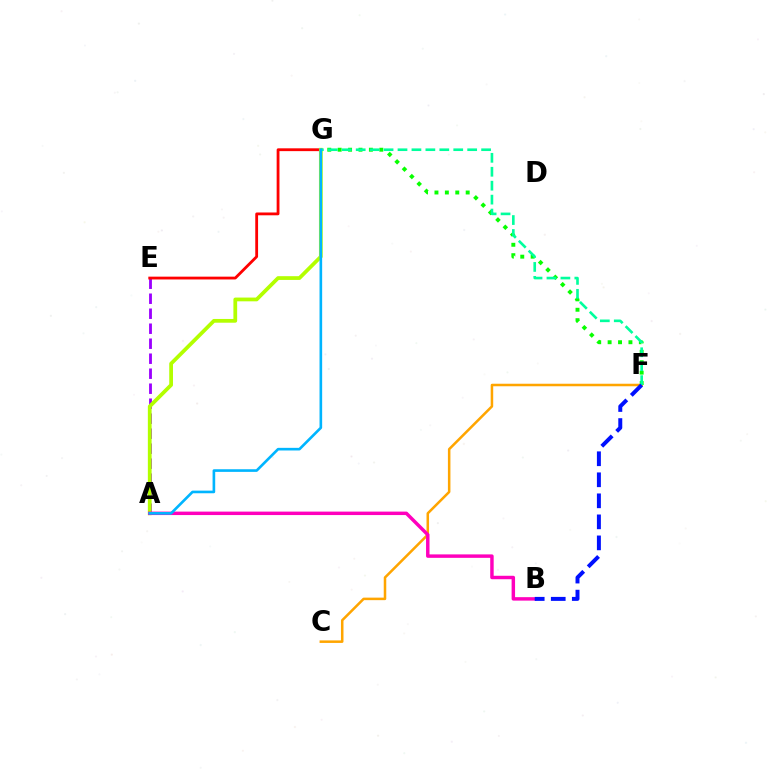{('A', 'E'): [{'color': '#9b00ff', 'line_style': 'dashed', 'thickness': 2.04}], ('E', 'G'): [{'color': '#ff0000', 'line_style': 'solid', 'thickness': 2.02}], ('F', 'G'): [{'color': '#08ff00', 'line_style': 'dotted', 'thickness': 2.83}, {'color': '#00ff9d', 'line_style': 'dashed', 'thickness': 1.89}], ('A', 'G'): [{'color': '#b3ff00', 'line_style': 'solid', 'thickness': 2.7}, {'color': '#00b5ff', 'line_style': 'solid', 'thickness': 1.9}], ('C', 'F'): [{'color': '#ffa500', 'line_style': 'solid', 'thickness': 1.82}], ('A', 'B'): [{'color': '#ff00bd', 'line_style': 'solid', 'thickness': 2.49}], ('B', 'F'): [{'color': '#0010ff', 'line_style': 'dashed', 'thickness': 2.86}]}